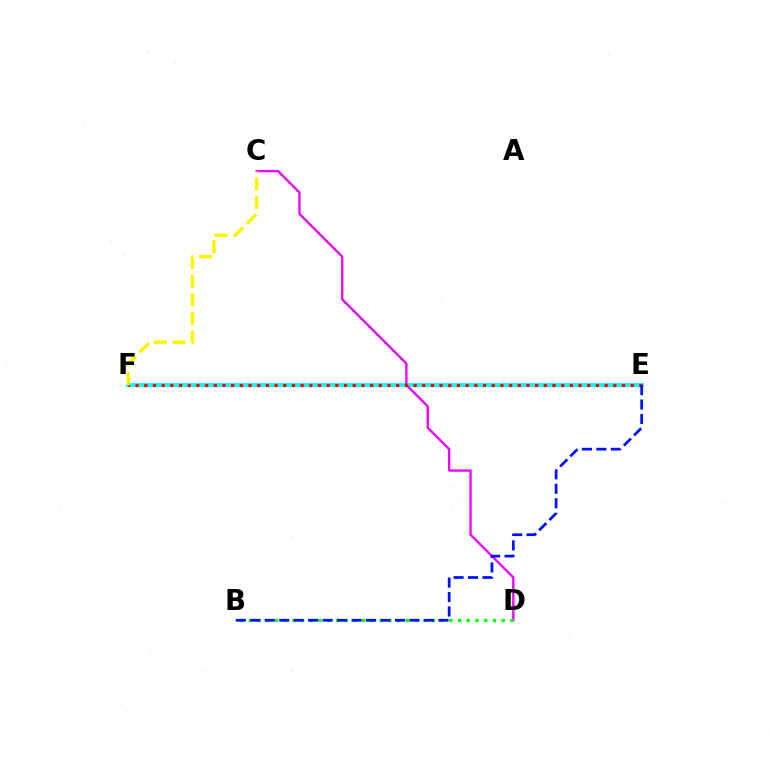{('E', 'F'): [{'color': '#00fff6', 'line_style': 'solid', 'thickness': 2.72}, {'color': '#ff0000', 'line_style': 'dotted', 'thickness': 2.36}], ('C', 'D'): [{'color': '#ee00ff', 'line_style': 'solid', 'thickness': 1.67}], ('C', 'F'): [{'color': '#fcf500', 'line_style': 'dashed', 'thickness': 2.53}], ('B', 'D'): [{'color': '#08ff00', 'line_style': 'dotted', 'thickness': 2.37}], ('B', 'E'): [{'color': '#0010ff', 'line_style': 'dashed', 'thickness': 1.97}]}